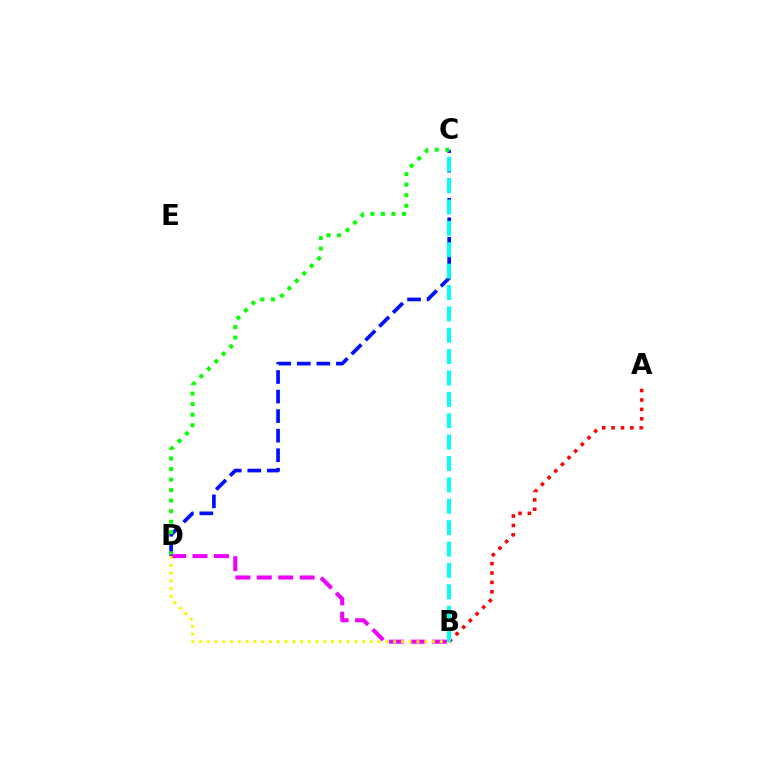{('C', 'D'): [{'color': '#0010ff', 'line_style': 'dashed', 'thickness': 2.66}, {'color': '#08ff00', 'line_style': 'dotted', 'thickness': 2.86}], ('B', 'D'): [{'color': '#ee00ff', 'line_style': 'dashed', 'thickness': 2.91}, {'color': '#fcf500', 'line_style': 'dotted', 'thickness': 2.11}], ('A', 'B'): [{'color': '#ff0000', 'line_style': 'dotted', 'thickness': 2.55}], ('B', 'C'): [{'color': '#00fff6', 'line_style': 'dashed', 'thickness': 2.9}]}